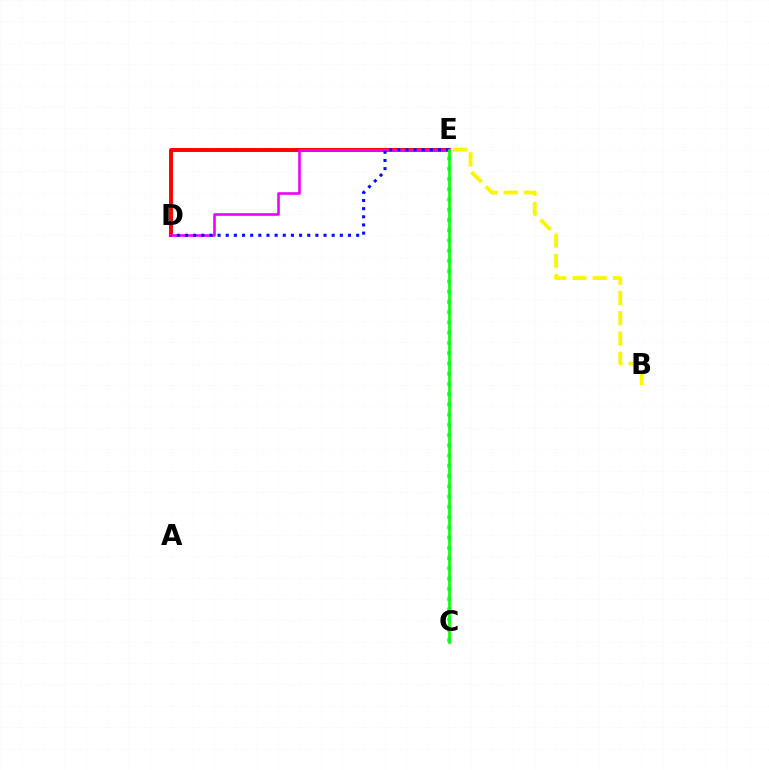{('D', 'E'): [{'color': '#ff0000', 'line_style': 'solid', 'thickness': 2.82}, {'color': '#ee00ff', 'line_style': 'solid', 'thickness': 1.89}, {'color': '#0010ff', 'line_style': 'dotted', 'thickness': 2.21}], ('B', 'E'): [{'color': '#fcf500', 'line_style': 'dashed', 'thickness': 2.75}], ('C', 'E'): [{'color': '#00fff6', 'line_style': 'dotted', 'thickness': 2.78}, {'color': '#08ff00', 'line_style': 'solid', 'thickness': 1.93}]}